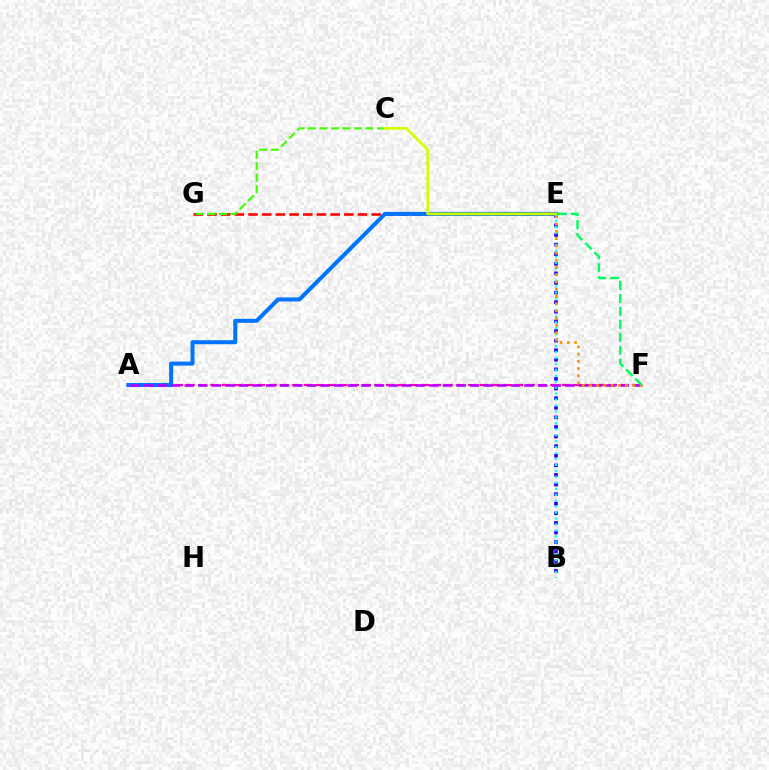{('B', 'E'): [{'color': '#2500ff', 'line_style': 'dotted', 'thickness': 2.61}, {'color': '#00fff6', 'line_style': 'dotted', 'thickness': 1.62}], ('E', 'G'): [{'color': '#ff0000', 'line_style': 'dashed', 'thickness': 1.86}], ('A', 'F'): [{'color': '#ff00ac', 'line_style': 'dashed', 'thickness': 1.59}, {'color': '#b900ff', 'line_style': 'dashed', 'thickness': 1.85}], ('A', 'E'): [{'color': '#0074ff', 'line_style': 'solid', 'thickness': 2.9}], ('C', 'G'): [{'color': '#3dff00', 'line_style': 'dashed', 'thickness': 1.56}], ('E', 'F'): [{'color': '#ff9400', 'line_style': 'dotted', 'thickness': 1.97}, {'color': '#00ff5c', 'line_style': 'dashed', 'thickness': 1.77}], ('C', 'E'): [{'color': '#d1ff00', 'line_style': 'solid', 'thickness': 1.95}]}